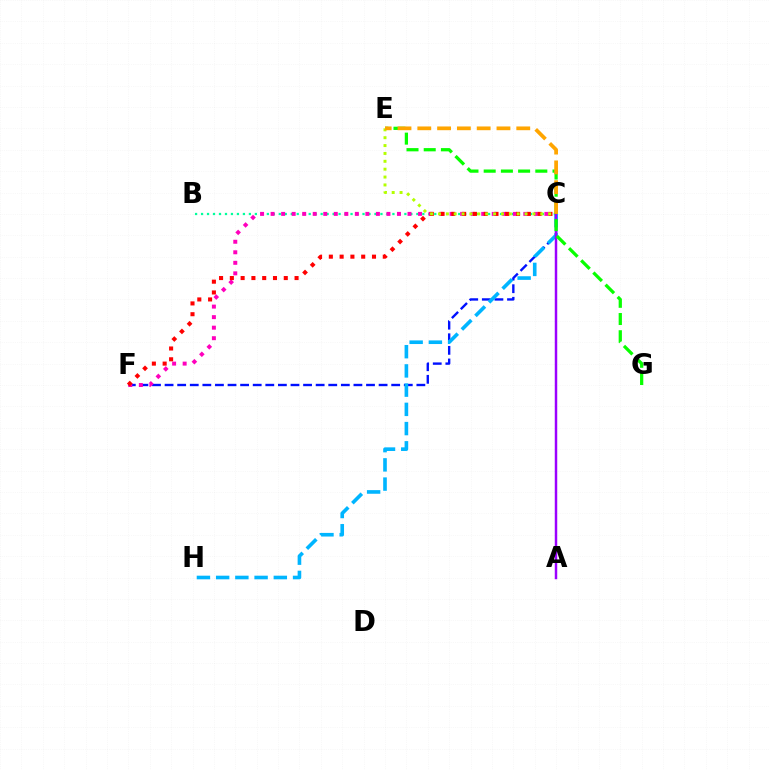{('C', 'F'): [{'color': '#0010ff', 'line_style': 'dashed', 'thickness': 1.71}, {'color': '#ff00bd', 'line_style': 'dotted', 'thickness': 2.86}, {'color': '#ff0000', 'line_style': 'dotted', 'thickness': 2.93}], ('B', 'C'): [{'color': '#00ff9d', 'line_style': 'dotted', 'thickness': 1.62}], ('C', 'H'): [{'color': '#00b5ff', 'line_style': 'dashed', 'thickness': 2.61}], ('A', 'C'): [{'color': '#9b00ff', 'line_style': 'solid', 'thickness': 1.78}], ('E', 'G'): [{'color': '#08ff00', 'line_style': 'dashed', 'thickness': 2.34}], ('C', 'E'): [{'color': '#b3ff00', 'line_style': 'dotted', 'thickness': 2.14}, {'color': '#ffa500', 'line_style': 'dashed', 'thickness': 2.69}]}